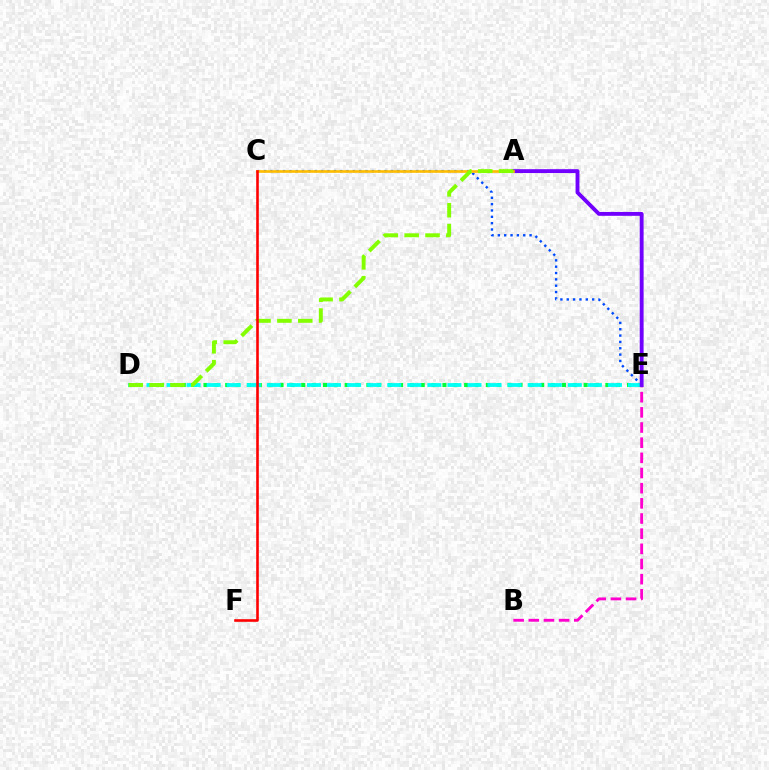{('D', 'E'): [{'color': '#00ff39', 'line_style': 'dotted', 'thickness': 2.95}, {'color': '#00fff6', 'line_style': 'dashed', 'thickness': 2.73}], ('C', 'E'): [{'color': '#004bff', 'line_style': 'dotted', 'thickness': 1.72}], ('B', 'E'): [{'color': '#ff00cf', 'line_style': 'dashed', 'thickness': 2.06}], ('A', 'E'): [{'color': '#7200ff', 'line_style': 'solid', 'thickness': 2.78}], ('A', 'C'): [{'color': '#ffbd00', 'line_style': 'solid', 'thickness': 1.92}], ('A', 'D'): [{'color': '#84ff00', 'line_style': 'dashed', 'thickness': 2.83}], ('C', 'F'): [{'color': '#ff0000', 'line_style': 'solid', 'thickness': 1.87}]}